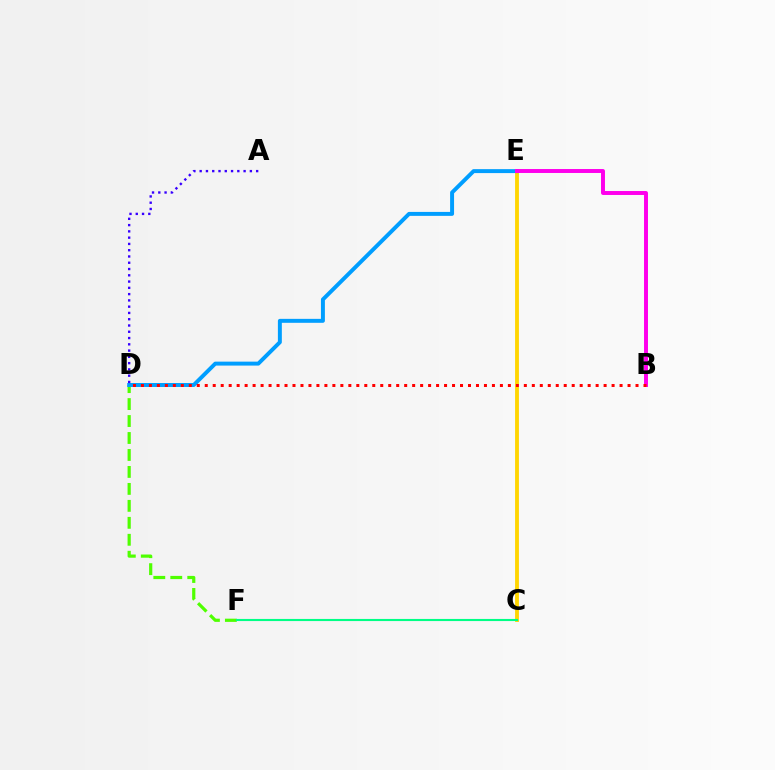{('D', 'F'): [{'color': '#4fff00', 'line_style': 'dashed', 'thickness': 2.3}], ('C', 'E'): [{'color': '#ffd500', 'line_style': 'solid', 'thickness': 2.77}], ('D', 'E'): [{'color': '#009eff', 'line_style': 'solid', 'thickness': 2.85}], ('A', 'D'): [{'color': '#3700ff', 'line_style': 'dotted', 'thickness': 1.7}], ('B', 'E'): [{'color': '#ff00ed', 'line_style': 'solid', 'thickness': 2.84}], ('C', 'F'): [{'color': '#00ff86', 'line_style': 'solid', 'thickness': 1.53}], ('B', 'D'): [{'color': '#ff0000', 'line_style': 'dotted', 'thickness': 2.17}]}